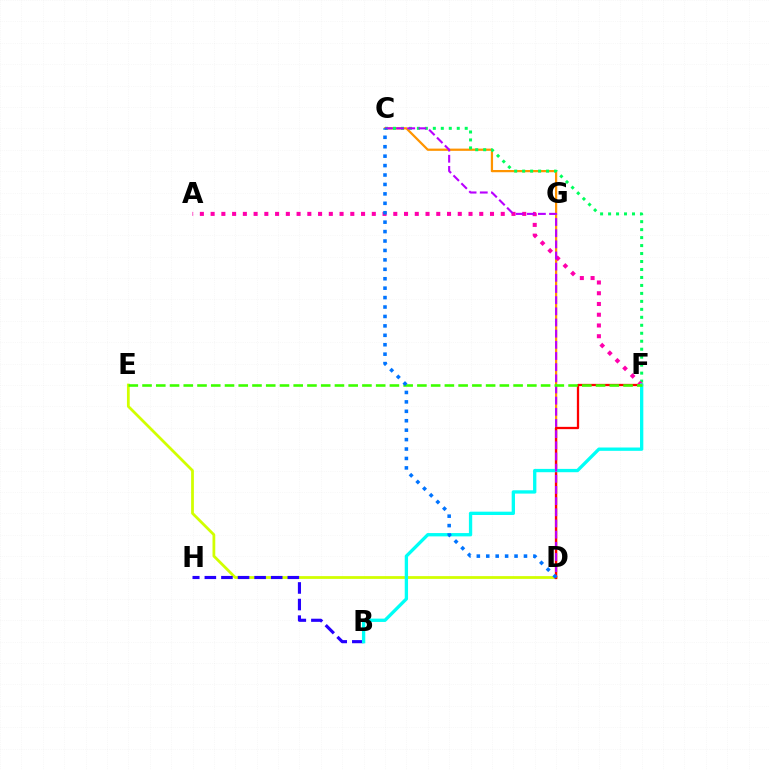{('D', 'E'): [{'color': '#d1ff00', 'line_style': 'solid', 'thickness': 1.99}], ('B', 'H'): [{'color': '#2500ff', 'line_style': 'dashed', 'thickness': 2.25}], ('C', 'D'): [{'color': '#ff9400', 'line_style': 'solid', 'thickness': 1.61}, {'color': '#b900ff', 'line_style': 'dashed', 'thickness': 1.52}, {'color': '#0074ff', 'line_style': 'dotted', 'thickness': 2.56}], ('D', 'F'): [{'color': '#ff0000', 'line_style': 'solid', 'thickness': 1.64}], ('C', 'F'): [{'color': '#00ff5c', 'line_style': 'dotted', 'thickness': 2.17}], ('A', 'F'): [{'color': '#ff00ac', 'line_style': 'dotted', 'thickness': 2.92}], ('B', 'F'): [{'color': '#00fff6', 'line_style': 'solid', 'thickness': 2.39}], ('E', 'F'): [{'color': '#3dff00', 'line_style': 'dashed', 'thickness': 1.87}]}